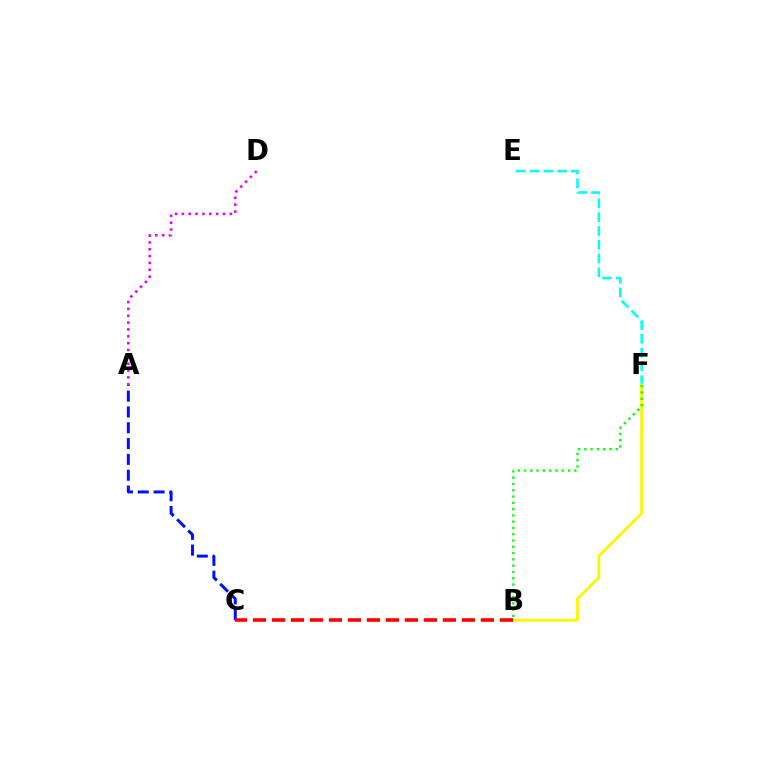{('E', 'F'): [{'color': '#00fff6', 'line_style': 'dashed', 'thickness': 1.88}], ('B', 'F'): [{'color': '#fcf500', 'line_style': 'solid', 'thickness': 2.0}, {'color': '#08ff00', 'line_style': 'dotted', 'thickness': 1.71}], ('A', 'D'): [{'color': '#ee00ff', 'line_style': 'dotted', 'thickness': 1.86}], ('A', 'C'): [{'color': '#0010ff', 'line_style': 'dashed', 'thickness': 2.15}], ('B', 'C'): [{'color': '#ff0000', 'line_style': 'dashed', 'thickness': 2.58}]}